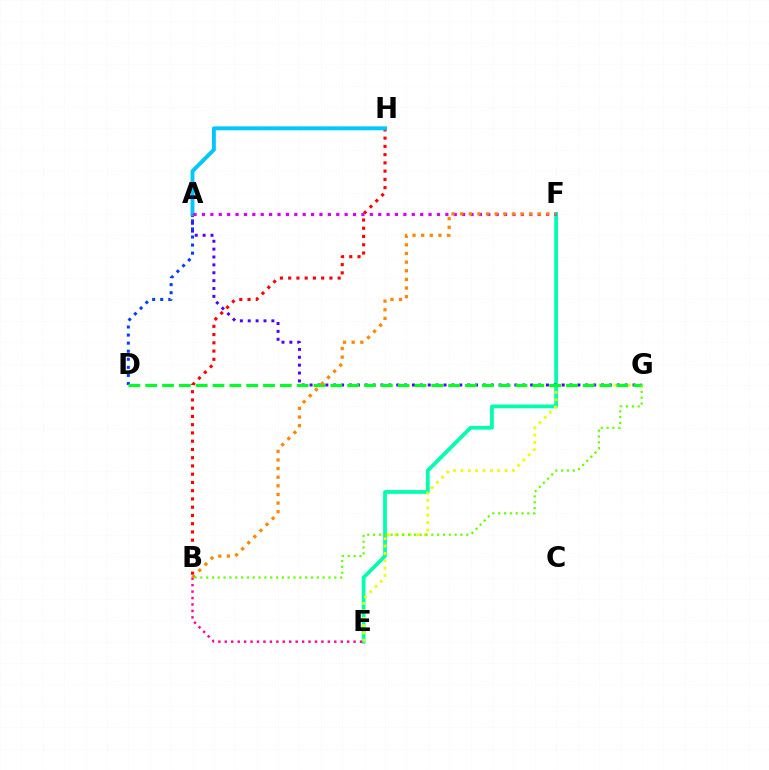{('B', 'H'): [{'color': '#ff0000', 'line_style': 'dotted', 'thickness': 2.24}], ('E', 'F'): [{'color': '#00ffaf', 'line_style': 'solid', 'thickness': 2.71}], ('E', 'G'): [{'color': '#eeff00', 'line_style': 'dotted', 'thickness': 2.0}], ('A', 'G'): [{'color': '#4f00ff', 'line_style': 'dotted', 'thickness': 2.14}], ('A', 'H'): [{'color': '#00c7ff', 'line_style': 'solid', 'thickness': 2.81}], ('B', 'E'): [{'color': '#ff00a0', 'line_style': 'dotted', 'thickness': 1.75}], ('A', 'D'): [{'color': '#003fff', 'line_style': 'dotted', 'thickness': 2.19}], ('D', 'G'): [{'color': '#00ff27', 'line_style': 'dashed', 'thickness': 2.29}], ('A', 'F'): [{'color': '#d600ff', 'line_style': 'dotted', 'thickness': 2.28}], ('B', 'F'): [{'color': '#ff8800', 'line_style': 'dotted', 'thickness': 2.34}], ('B', 'G'): [{'color': '#66ff00', 'line_style': 'dotted', 'thickness': 1.58}]}